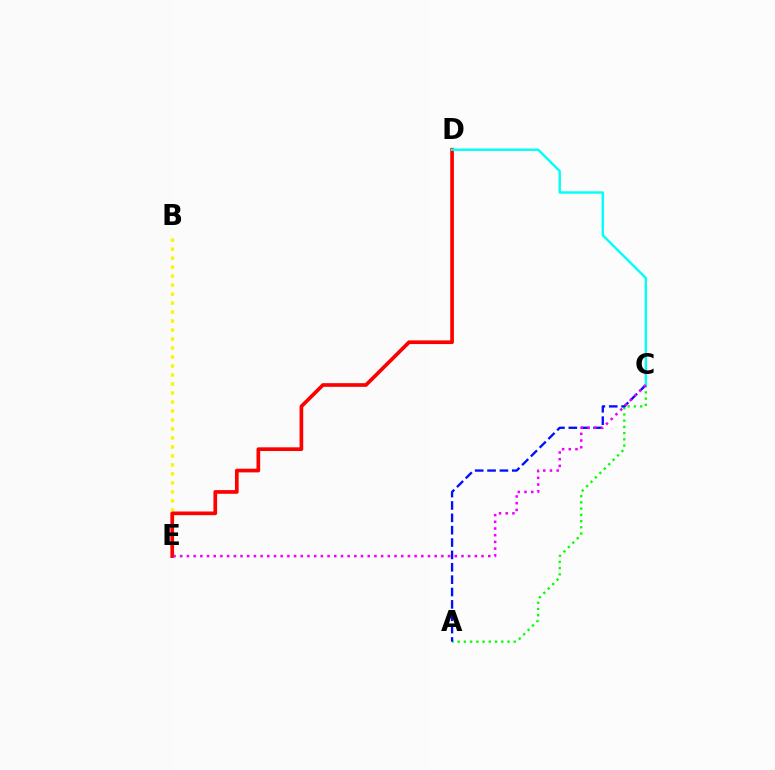{('B', 'E'): [{'color': '#fcf500', 'line_style': 'dotted', 'thickness': 2.44}], ('A', 'C'): [{'color': '#08ff00', 'line_style': 'dotted', 'thickness': 1.69}, {'color': '#0010ff', 'line_style': 'dashed', 'thickness': 1.68}], ('D', 'E'): [{'color': '#ff0000', 'line_style': 'solid', 'thickness': 2.65}], ('C', 'D'): [{'color': '#00fff6', 'line_style': 'solid', 'thickness': 1.73}], ('C', 'E'): [{'color': '#ee00ff', 'line_style': 'dotted', 'thickness': 1.82}]}